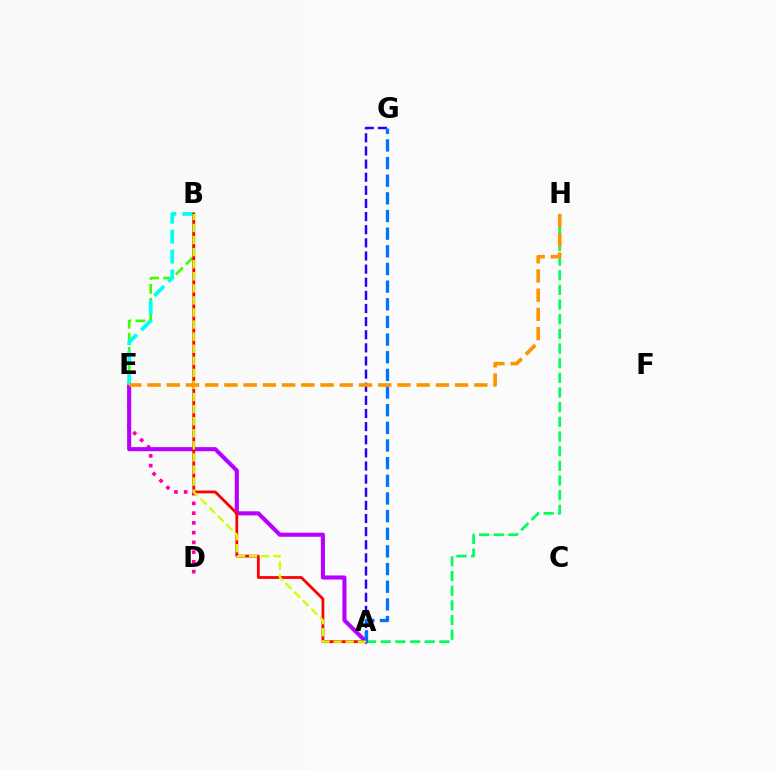{('D', 'E'): [{'color': '#ff00ac', 'line_style': 'dotted', 'thickness': 2.65}], ('A', 'E'): [{'color': '#b900ff', 'line_style': 'solid', 'thickness': 2.94}], ('A', 'H'): [{'color': '#00ff5c', 'line_style': 'dashed', 'thickness': 1.99}], ('A', 'G'): [{'color': '#2500ff', 'line_style': 'dashed', 'thickness': 1.78}, {'color': '#0074ff', 'line_style': 'dashed', 'thickness': 2.4}], ('B', 'E'): [{'color': '#3dff00', 'line_style': 'dashed', 'thickness': 1.92}, {'color': '#00fff6', 'line_style': 'dashed', 'thickness': 2.71}], ('A', 'B'): [{'color': '#ff0000', 'line_style': 'solid', 'thickness': 2.01}, {'color': '#d1ff00', 'line_style': 'dashed', 'thickness': 1.64}], ('E', 'H'): [{'color': '#ff9400', 'line_style': 'dashed', 'thickness': 2.61}]}